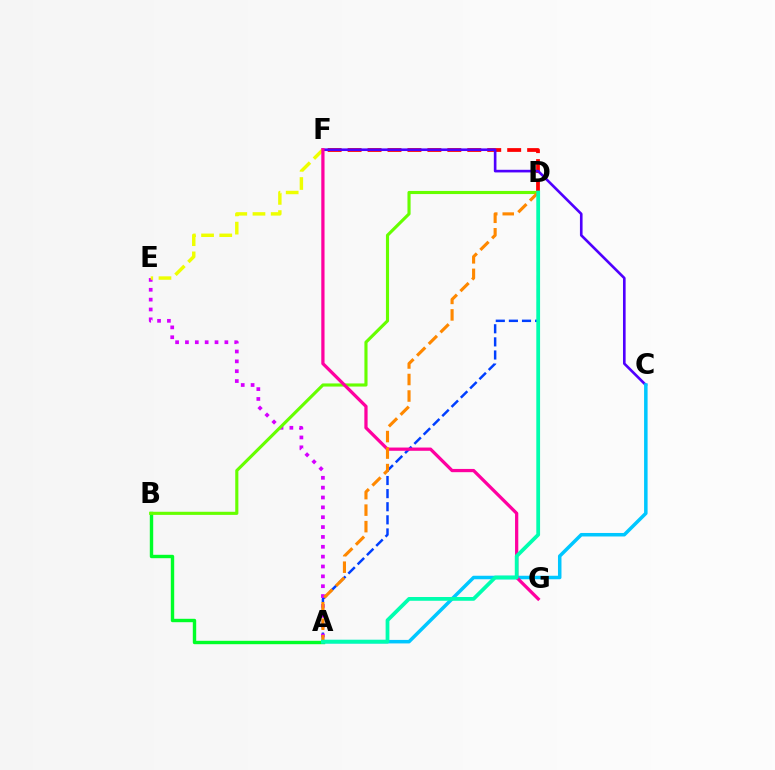{('D', 'F'): [{'color': '#ff0000', 'line_style': 'dashed', 'thickness': 2.71}], ('A', 'D'): [{'color': '#003fff', 'line_style': 'dashed', 'thickness': 1.78}, {'color': '#ff8800', 'line_style': 'dashed', 'thickness': 2.24}, {'color': '#00ffaf', 'line_style': 'solid', 'thickness': 2.71}], ('C', 'F'): [{'color': '#4f00ff', 'line_style': 'solid', 'thickness': 1.9}], ('A', 'B'): [{'color': '#00ff27', 'line_style': 'solid', 'thickness': 2.45}], ('A', 'E'): [{'color': '#d600ff', 'line_style': 'dotted', 'thickness': 2.68}], ('E', 'F'): [{'color': '#eeff00', 'line_style': 'dashed', 'thickness': 2.47}], ('A', 'C'): [{'color': '#00c7ff', 'line_style': 'solid', 'thickness': 2.53}], ('B', 'D'): [{'color': '#66ff00', 'line_style': 'solid', 'thickness': 2.25}], ('F', 'G'): [{'color': '#ff00a0', 'line_style': 'solid', 'thickness': 2.34}]}